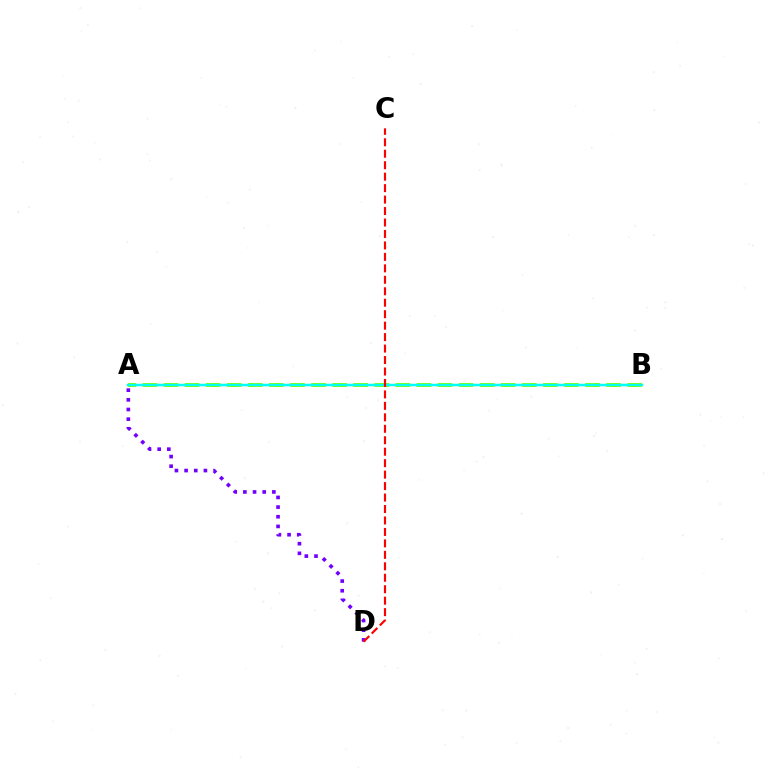{('A', 'B'): [{'color': '#84ff00', 'line_style': 'dashed', 'thickness': 2.86}, {'color': '#00fff6', 'line_style': 'solid', 'thickness': 1.74}], ('A', 'D'): [{'color': '#7200ff', 'line_style': 'dotted', 'thickness': 2.63}], ('C', 'D'): [{'color': '#ff0000', 'line_style': 'dashed', 'thickness': 1.56}]}